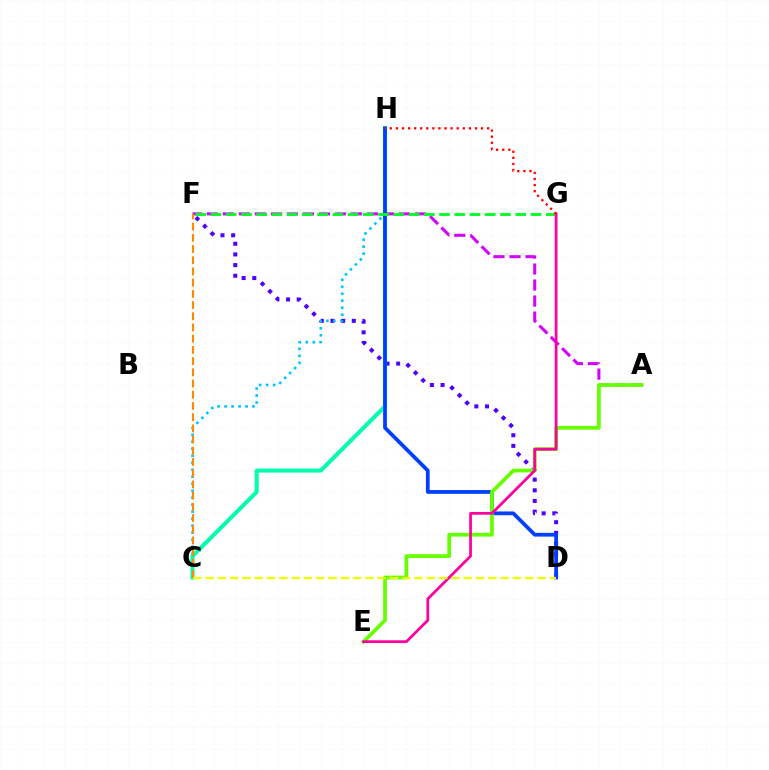{('D', 'F'): [{'color': '#4f00ff', 'line_style': 'dotted', 'thickness': 2.9}], ('C', 'H'): [{'color': '#00c7ff', 'line_style': 'dotted', 'thickness': 1.9}, {'color': '#00ffaf', 'line_style': 'solid', 'thickness': 2.92}], ('A', 'F'): [{'color': '#d600ff', 'line_style': 'dashed', 'thickness': 2.18}], ('D', 'H'): [{'color': '#003fff', 'line_style': 'solid', 'thickness': 2.7}], ('C', 'F'): [{'color': '#ff8800', 'line_style': 'dashed', 'thickness': 1.52}], ('F', 'G'): [{'color': '#00ff27', 'line_style': 'dashed', 'thickness': 2.07}], ('A', 'E'): [{'color': '#66ff00', 'line_style': 'solid', 'thickness': 2.7}], ('E', 'G'): [{'color': '#ff00a0', 'line_style': 'solid', 'thickness': 1.98}], ('C', 'D'): [{'color': '#eeff00', 'line_style': 'dashed', 'thickness': 1.67}], ('G', 'H'): [{'color': '#ff0000', 'line_style': 'dotted', 'thickness': 1.65}]}